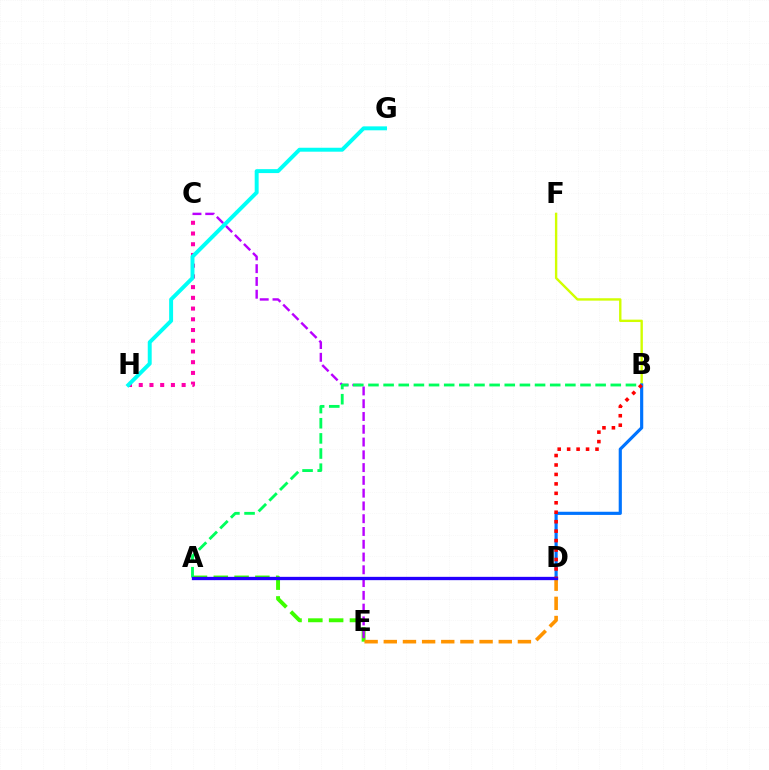{('B', 'F'): [{'color': '#d1ff00', 'line_style': 'solid', 'thickness': 1.72}], ('A', 'E'): [{'color': '#3dff00', 'line_style': 'dashed', 'thickness': 2.83}], ('C', 'E'): [{'color': '#b900ff', 'line_style': 'dashed', 'thickness': 1.74}], ('A', 'B'): [{'color': '#00ff5c', 'line_style': 'dashed', 'thickness': 2.06}], ('D', 'E'): [{'color': '#ff9400', 'line_style': 'dashed', 'thickness': 2.6}], ('C', 'H'): [{'color': '#ff00ac', 'line_style': 'dotted', 'thickness': 2.91}], ('G', 'H'): [{'color': '#00fff6', 'line_style': 'solid', 'thickness': 2.84}], ('B', 'D'): [{'color': '#0074ff', 'line_style': 'solid', 'thickness': 2.28}, {'color': '#ff0000', 'line_style': 'dotted', 'thickness': 2.57}], ('A', 'D'): [{'color': '#2500ff', 'line_style': 'solid', 'thickness': 2.38}]}